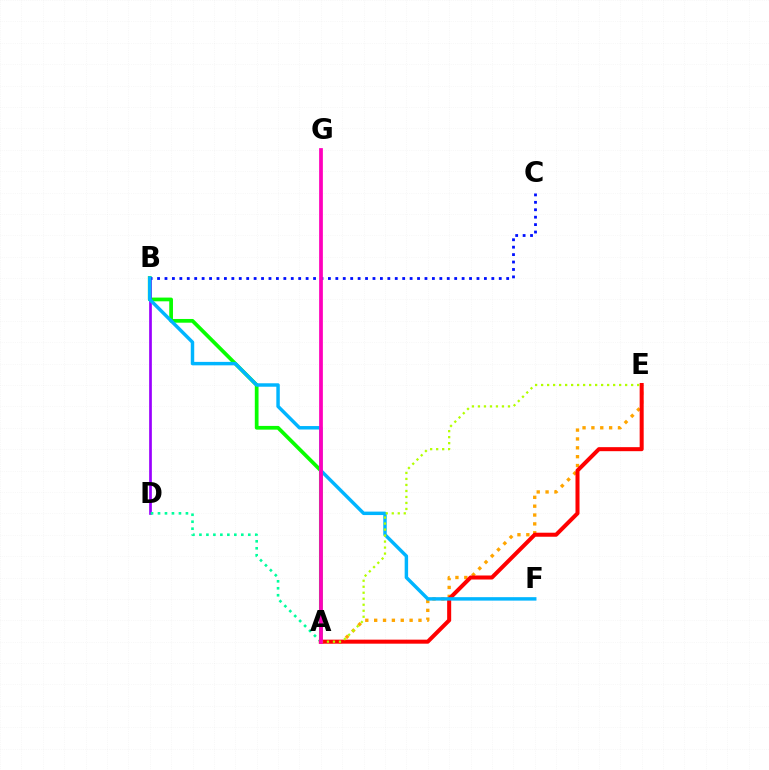{('A', 'B'): [{'color': '#08ff00', 'line_style': 'solid', 'thickness': 2.68}], ('B', 'D'): [{'color': '#9b00ff', 'line_style': 'solid', 'thickness': 1.95}], ('A', 'E'): [{'color': '#ffa500', 'line_style': 'dotted', 'thickness': 2.41}, {'color': '#ff0000', 'line_style': 'solid', 'thickness': 2.9}, {'color': '#b3ff00', 'line_style': 'dotted', 'thickness': 1.63}], ('A', 'D'): [{'color': '#00ff9d', 'line_style': 'dotted', 'thickness': 1.9}], ('B', 'C'): [{'color': '#0010ff', 'line_style': 'dotted', 'thickness': 2.02}], ('B', 'F'): [{'color': '#00b5ff', 'line_style': 'solid', 'thickness': 2.49}], ('A', 'G'): [{'color': '#ff00bd', 'line_style': 'solid', 'thickness': 2.69}]}